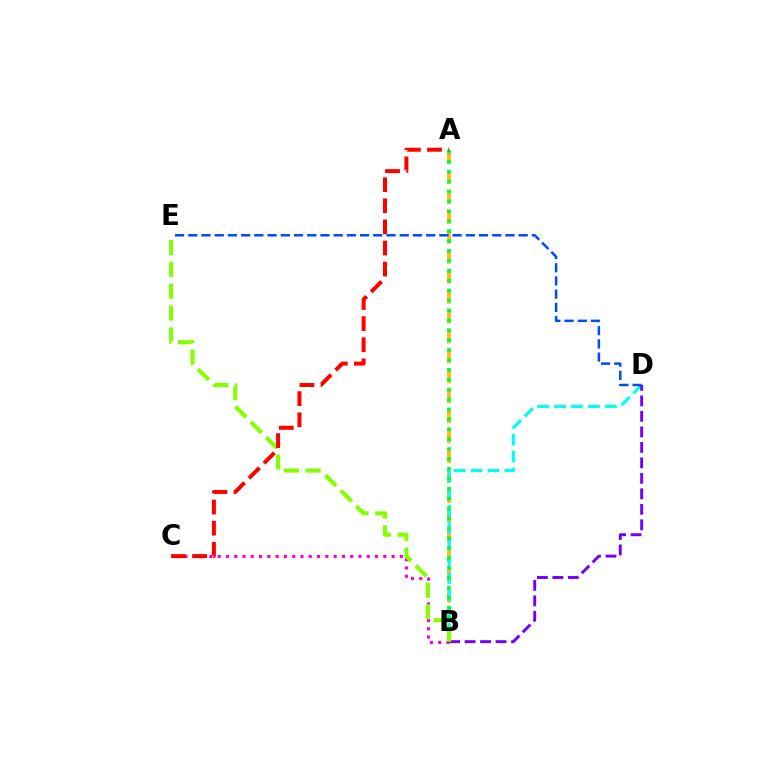{('A', 'B'): [{'color': '#ffbd00', 'line_style': 'dashed', 'thickness': 2.71}, {'color': '#00ff39', 'line_style': 'dotted', 'thickness': 2.69}], ('B', 'D'): [{'color': '#00fff6', 'line_style': 'dashed', 'thickness': 2.3}, {'color': '#7200ff', 'line_style': 'dashed', 'thickness': 2.1}], ('B', 'C'): [{'color': '#ff00cf', 'line_style': 'dotted', 'thickness': 2.25}], ('B', 'E'): [{'color': '#84ff00', 'line_style': 'dashed', 'thickness': 2.97}], ('D', 'E'): [{'color': '#004bff', 'line_style': 'dashed', 'thickness': 1.8}], ('A', 'C'): [{'color': '#ff0000', 'line_style': 'dashed', 'thickness': 2.87}]}